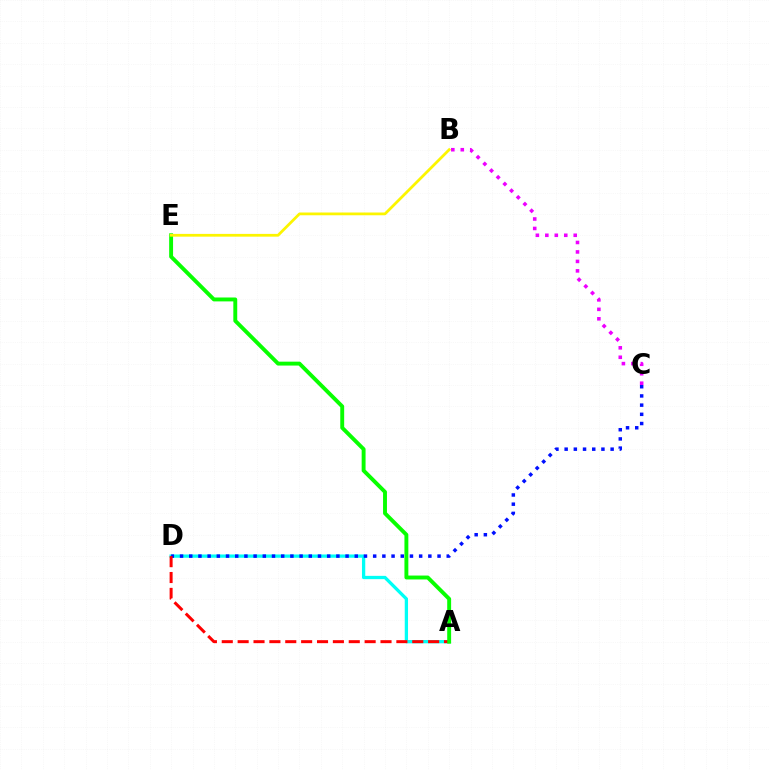{('A', 'D'): [{'color': '#00fff6', 'line_style': 'solid', 'thickness': 2.37}, {'color': '#ff0000', 'line_style': 'dashed', 'thickness': 2.16}], ('C', 'D'): [{'color': '#0010ff', 'line_style': 'dotted', 'thickness': 2.5}], ('A', 'E'): [{'color': '#08ff00', 'line_style': 'solid', 'thickness': 2.81}], ('B', 'C'): [{'color': '#ee00ff', 'line_style': 'dotted', 'thickness': 2.57}], ('B', 'E'): [{'color': '#fcf500', 'line_style': 'solid', 'thickness': 1.99}]}